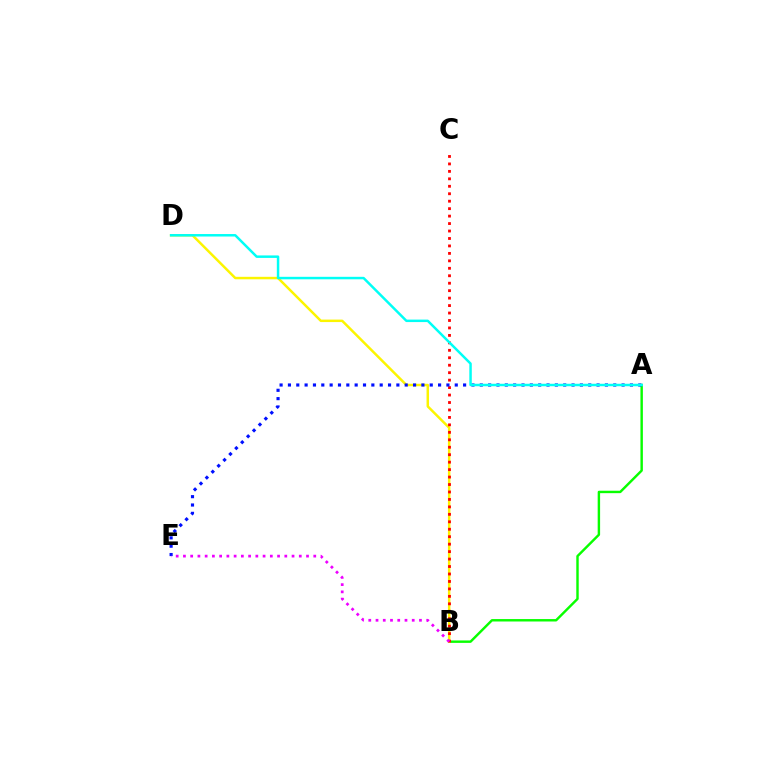{('A', 'B'): [{'color': '#08ff00', 'line_style': 'solid', 'thickness': 1.75}], ('B', 'D'): [{'color': '#fcf500', 'line_style': 'solid', 'thickness': 1.79}], ('B', 'C'): [{'color': '#ff0000', 'line_style': 'dotted', 'thickness': 2.03}], ('A', 'E'): [{'color': '#0010ff', 'line_style': 'dotted', 'thickness': 2.27}], ('A', 'D'): [{'color': '#00fff6', 'line_style': 'solid', 'thickness': 1.79}], ('B', 'E'): [{'color': '#ee00ff', 'line_style': 'dotted', 'thickness': 1.97}]}